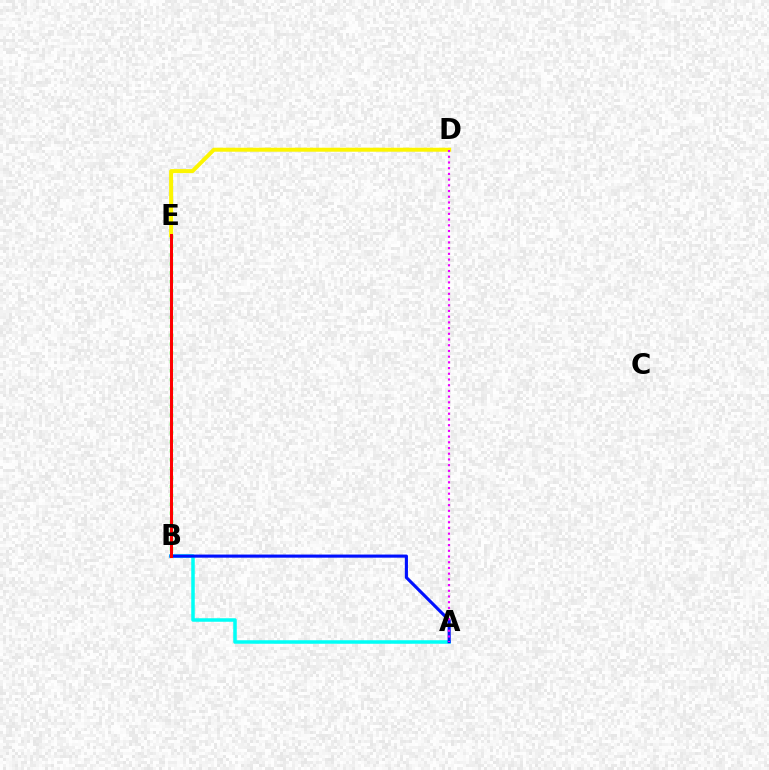{('B', 'E'): [{'color': '#08ff00', 'line_style': 'dotted', 'thickness': 2.42}, {'color': '#ff0000', 'line_style': 'solid', 'thickness': 2.16}], ('A', 'B'): [{'color': '#00fff6', 'line_style': 'solid', 'thickness': 2.53}, {'color': '#0010ff', 'line_style': 'solid', 'thickness': 2.24}], ('D', 'E'): [{'color': '#fcf500', 'line_style': 'solid', 'thickness': 2.87}], ('A', 'D'): [{'color': '#ee00ff', 'line_style': 'dotted', 'thickness': 1.55}]}